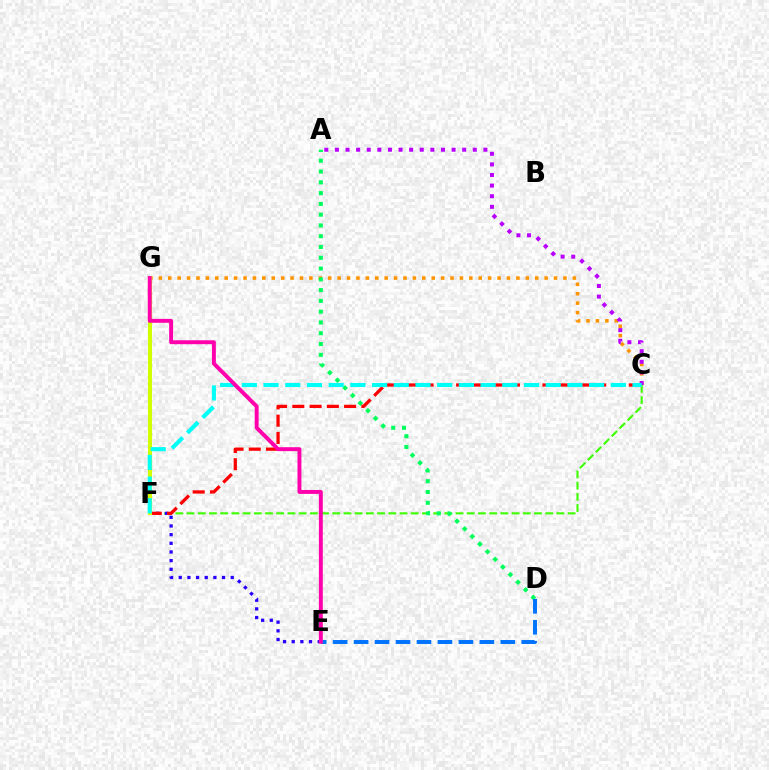{('C', 'G'): [{'color': '#ff9400', 'line_style': 'dotted', 'thickness': 2.56}], ('C', 'F'): [{'color': '#3dff00', 'line_style': 'dashed', 'thickness': 1.52}, {'color': '#ff0000', 'line_style': 'dashed', 'thickness': 2.35}, {'color': '#00fff6', 'line_style': 'dashed', 'thickness': 2.95}], ('A', 'D'): [{'color': '#00ff5c', 'line_style': 'dotted', 'thickness': 2.93}], ('A', 'C'): [{'color': '#b900ff', 'line_style': 'dotted', 'thickness': 2.88}], ('E', 'F'): [{'color': '#2500ff', 'line_style': 'dotted', 'thickness': 2.35}], ('F', 'G'): [{'color': '#d1ff00', 'line_style': 'solid', 'thickness': 2.93}], ('D', 'E'): [{'color': '#0074ff', 'line_style': 'dashed', 'thickness': 2.85}], ('E', 'G'): [{'color': '#ff00ac', 'line_style': 'solid', 'thickness': 2.82}]}